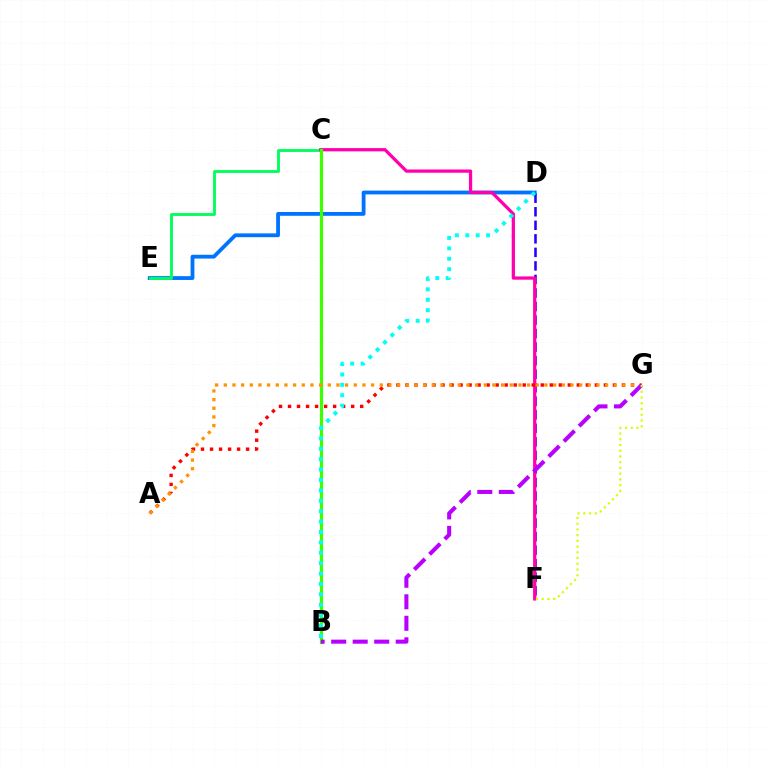{('D', 'E'): [{'color': '#0074ff', 'line_style': 'solid', 'thickness': 2.74}], ('C', 'E'): [{'color': '#00ff5c', 'line_style': 'solid', 'thickness': 2.05}], ('D', 'F'): [{'color': '#2500ff', 'line_style': 'dashed', 'thickness': 1.84}], ('C', 'F'): [{'color': '#ff00ac', 'line_style': 'solid', 'thickness': 2.35}], ('B', 'C'): [{'color': '#3dff00', 'line_style': 'solid', 'thickness': 2.31}], ('A', 'G'): [{'color': '#ff0000', 'line_style': 'dotted', 'thickness': 2.45}, {'color': '#ff9400', 'line_style': 'dotted', 'thickness': 2.35}], ('B', 'G'): [{'color': '#b900ff', 'line_style': 'dashed', 'thickness': 2.92}], ('F', 'G'): [{'color': '#d1ff00', 'line_style': 'dotted', 'thickness': 1.56}], ('B', 'D'): [{'color': '#00fff6', 'line_style': 'dotted', 'thickness': 2.83}]}